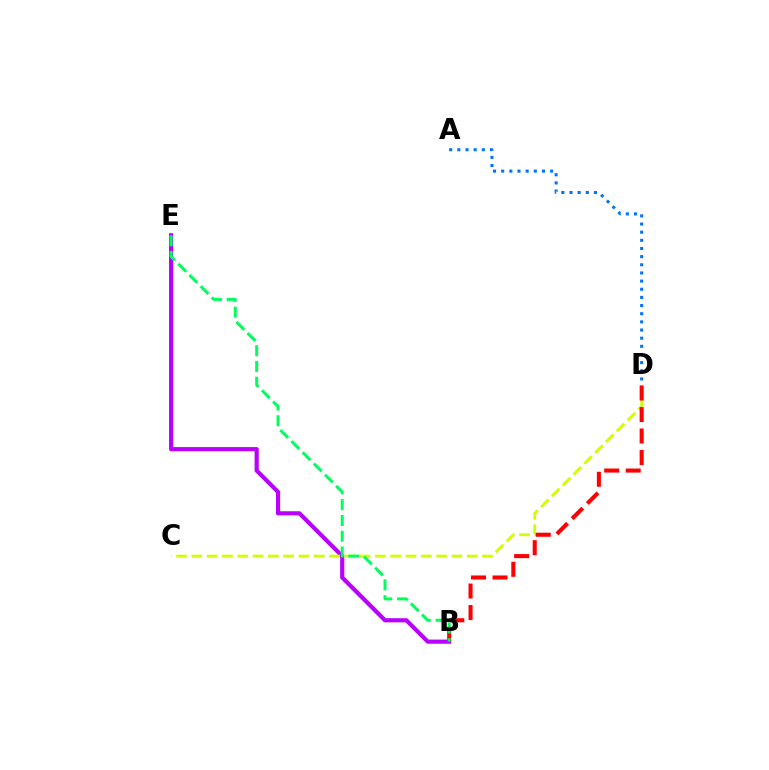{('B', 'E'): [{'color': '#b900ff', 'line_style': 'solid', 'thickness': 3.0}, {'color': '#00ff5c', 'line_style': 'dashed', 'thickness': 2.14}], ('C', 'D'): [{'color': '#d1ff00', 'line_style': 'dashed', 'thickness': 2.08}], ('B', 'D'): [{'color': '#ff0000', 'line_style': 'dashed', 'thickness': 2.92}], ('A', 'D'): [{'color': '#0074ff', 'line_style': 'dotted', 'thickness': 2.22}]}